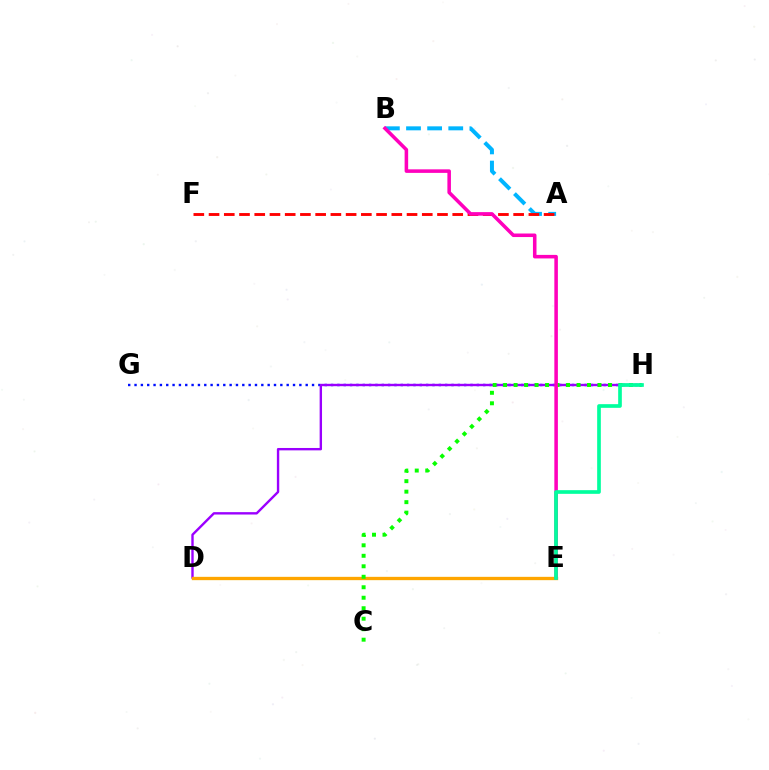{('G', 'H'): [{'color': '#0010ff', 'line_style': 'dotted', 'thickness': 1.72}], ('D', 'H'): [{'color': '#9b00ff', 'line_style': 'solid', 'thickness': 1.72}], ('D', 'E'): [{'color': '#b3ff00', 'line_style': 'solid', 'thickness': 2.19}, {'color': '#ffa500', 'line_style': 'solid', 'thickness': 2.36}], ('A', 'B'): [{'color': '#00b5ff', 'line_style': 'dashed', 'thickness': 2.87}], ('A', 'F'): [{'color': '#ff0000', 'line_style': 'dashed', 'thickness': 2.07}], ('C', 'H'): [{'color': '#08ff00', 'line_style': 'dotted', 'thickness': 2.85}], ('B', 'E'): [{'color': '#ff00bd', 'line_style': 'solid', 'thickness': 2.55}], ('E', 'H'): [{'color': '#00ff9d', 'line_style': 'solid', 'thickness': 2.64}]}